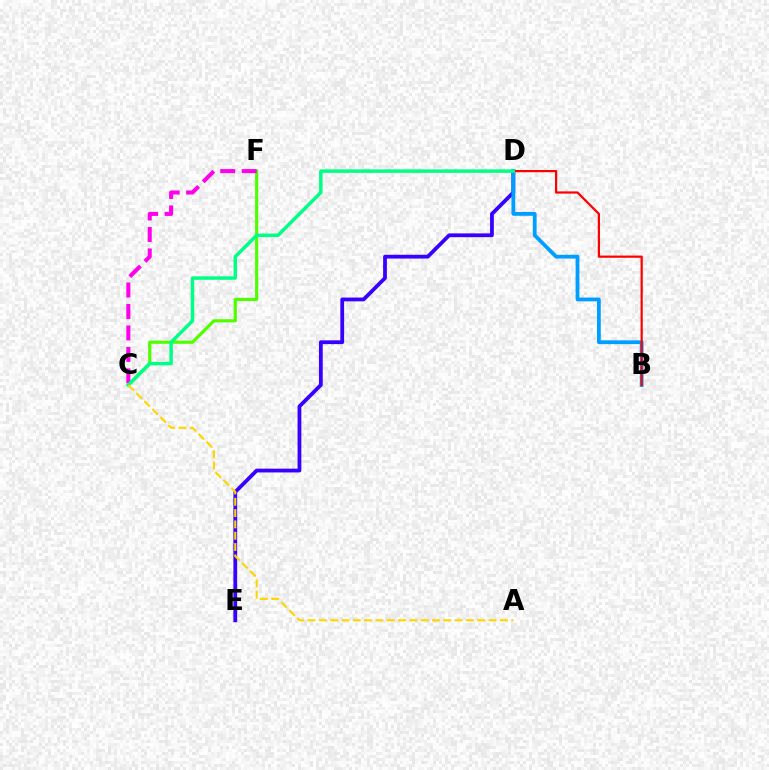{('D', 'E'): [{'color': '#3700ff', 'line_style': 'solid', 'thickness': 2.72}], ('B', 'D'): [{'color': '#009eff', 'line_style': 'solid', 'thickness': 2.73}, {'color': '#ff0000', 'line_style': 'solid', 'thickness': 1.6}], ('C', 'F'): [{'color': '#4fff00', 'line_style': 'solid', 'thickness': 2.28}, {'color': '#ff00ed', 'line_style': 'dashed', 'thickness': 2.92}], ('C', 'D'): [{'color': '#00ff86', 'line_style': 'solid', 'thickness': 2.5}], ('A', 'C'): [{'color': '#ffd500', 'line_style': 'dashed', 'thickness': 1.54}]}